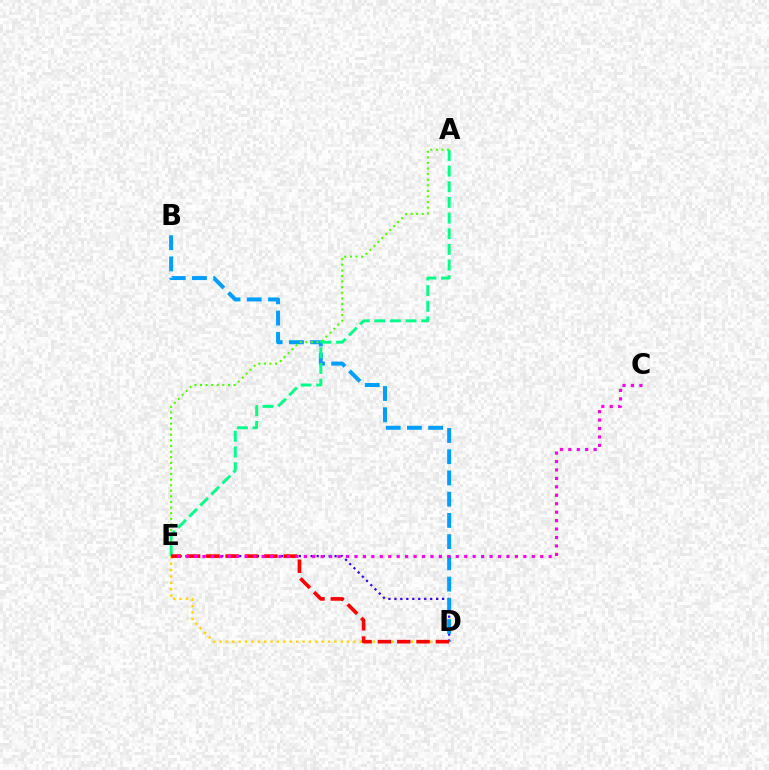{('D', 'E'): [{'color': '#ffd500', 'line_style': 'dotted', 'thickness': 1.73}, {'color': '#3700ff', 'line_style': 'dotted', 'thickness': 1.62}, {'color': '#ff0000', 'line_style': 'dashed', 'thickness': 2.63}], ('B', 'D'): [{'color': '#009eff', 'line_style': 'dashed', 'thickness': 2.88}], ('A', 'E'): [{'color': '#4fff00', 'line_style': 'dotted', 'thickness': 1.52}, {'color': '#00ff86', 'line_style': 'dashed', 'thickness': 2.13}], ('C', 'E'): [{'color': '#ff00ed', 'line_style': 'dotted', 'thickness': 2.29}]}